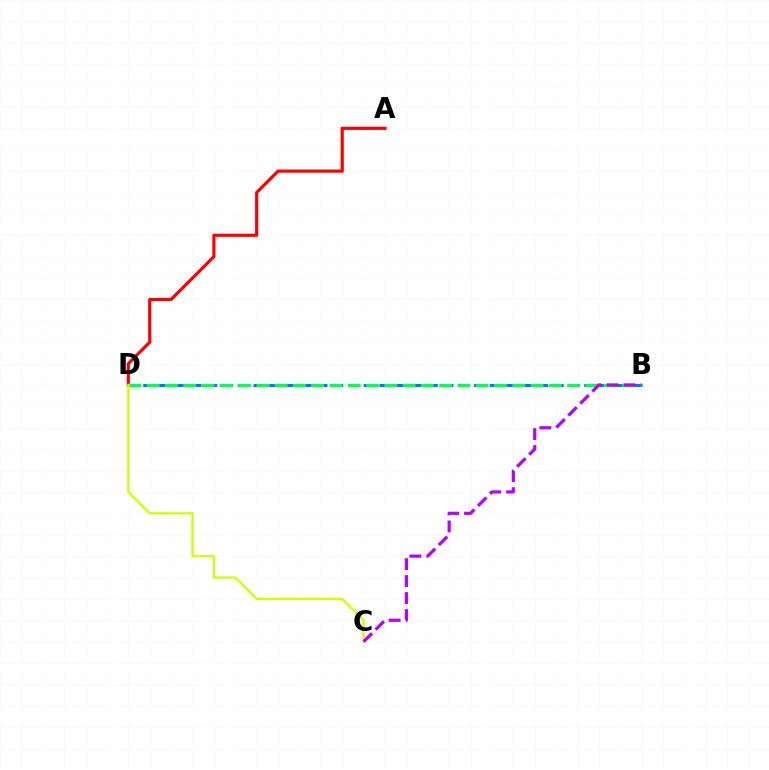{('B', 'D'): [{'color': '#0074ff', 'line_style': 'dashed', 'thickness': 2.14}, {'color': '#00ff5c', 'line_style': 'dashed', 'thickness': 2.48}], ('A', 'D'): [{'color': '#ff0000', 'line_style': 'solid', 'thickness': 2.28}], ('C', 'D'): [{'color': '#d1ff00', 'line_style': 'solid', 'thickness': 1.67}], ('B', 'C'): [{'color': '#b900ff', 'line_style': 'dashed', 'thickness': 2.31}]}